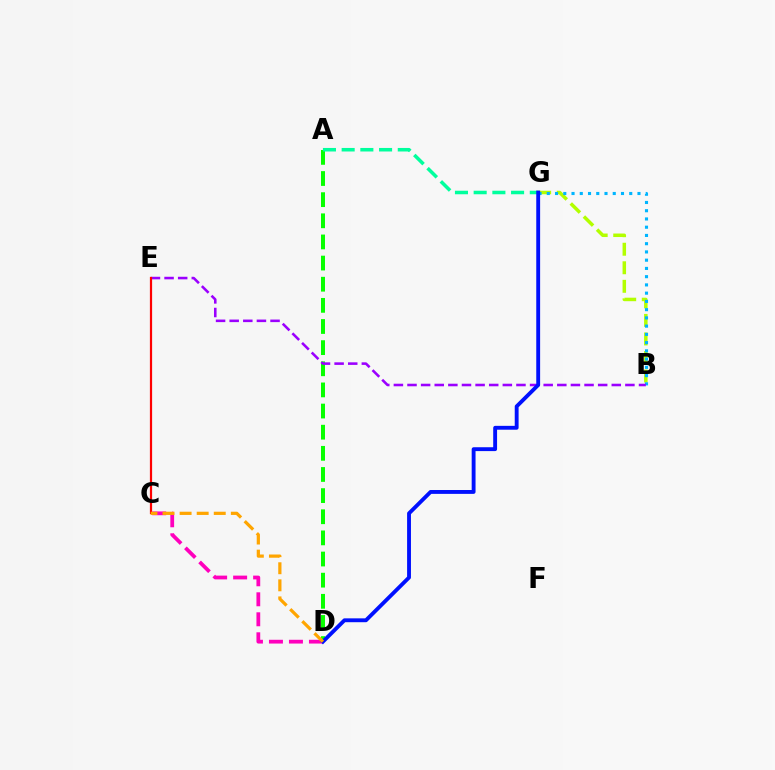{('A', 'D'): [{'color': '#08ff00', 'line_style': 'dashed', 'thickness': 2.87}], ('A', 'G'): [{'color': '#00ff9d', 'line_style': 'dashed', 'thickness': 2.54}], ('B', 'G'): [{'color': '#b3ff00', 'line_style': 'dashed', 'thickness': 2.52}, {'color': '#00b5ff', 'line_style': 'dotted', 'thickness': 2.24}], ('C', 'D'): [{'color': '#ff00bd', 'line_style': 'dashed', 'thickness': 2.72}, {'color': '#ffa500', 'line_style': 'dashed', 'thickness': 2.32}], ('B', 'E'): [{'color': '#9b00ff', 'line_style': 'dashed', 'thickness': 1.85}], ('D', 'G'): [{'color': '#0010ff', 'line_style': 'solid', 'thickness': 2.78}], ('C', 'E'): [{'color': '#ff0000', 'line_style': 'solid', 'thickness': 1.59}]}